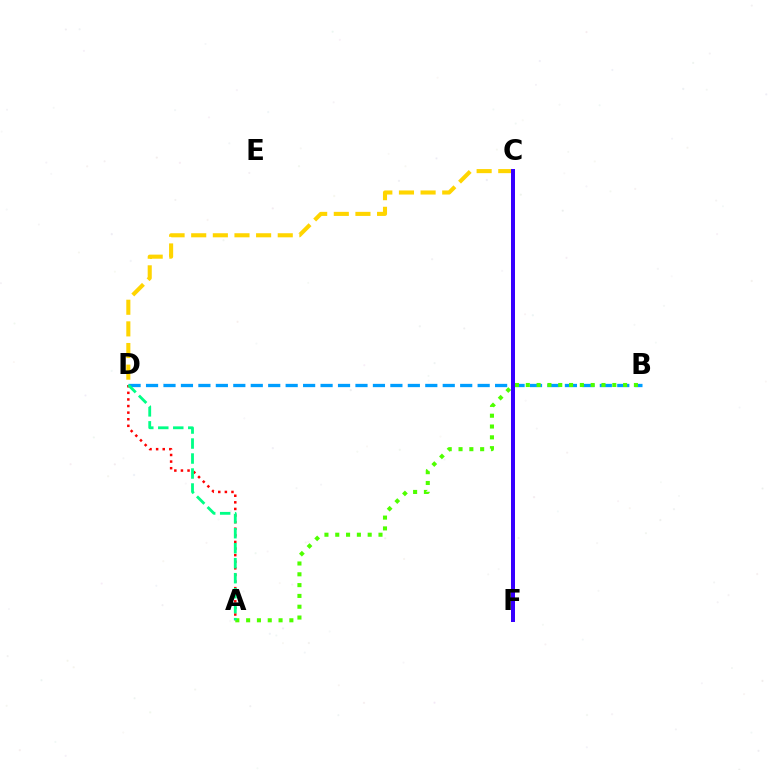{('B', 'D'): [{'color': '#009eff', 'line_style': 'dashed', 'thickness': 2.37}], ('A', 'D'): [{'color': '#ff0000', 'line_style': 'dotted', 'thickness': 1.79}, {'color': '#00ff86', 'line_style': 'dashed', 'thickness': 2.04}], ('C', 'D'): [{'color': '#ffd500', 'line_style': 'dashed', 'thickness': 2.94}], ('A', 'B'): [{'color': '#4fff00', 'line_style': 'dotted', 'thickness': 2.94}], ('C', 'F'): [{'color': '#ff00ed', 'line_style': 'dashed', 'thickness': 2.6}, {'color': '#3700ff', 'line_style': 'solid', 'thickness': 2.88}]}